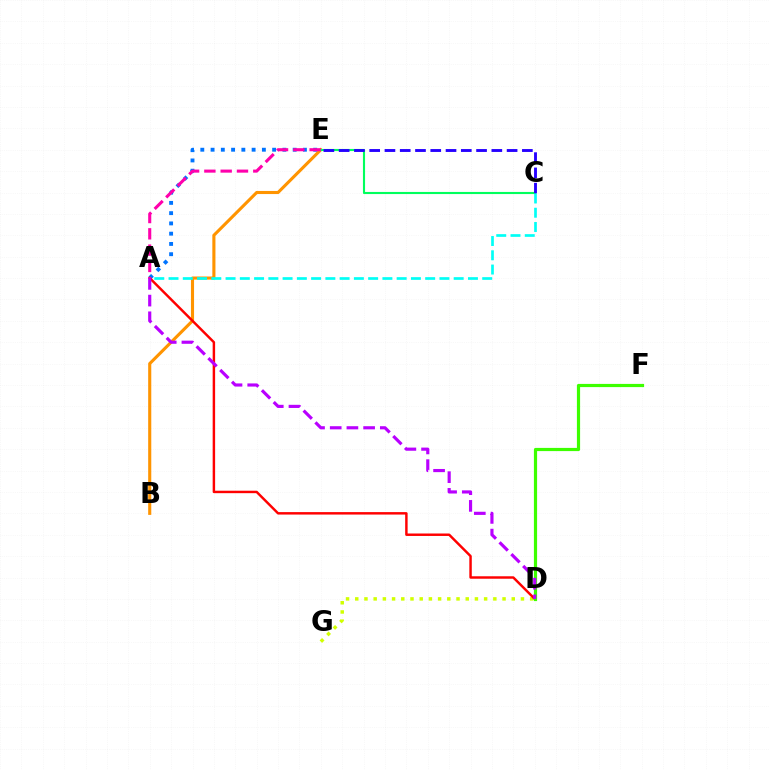{('D', 'G'): [{'color': '#d1ff00', 'line_style': 'dotted', 'thickness': 2.5}], ('B', 'E'): [{'color': '#ff9400', 'line_style': 'solid', 'thickness': 2.24}], ('A', 'E'): [{'color': '#0074ff', 'line_style': 'dotted', 'thickness': 2.79}, {'color': '#ff00ac', 'line_style': 'dashed', 'thickness': 2.21}], ('A', 'D'): [{'color': '#ff0000', 'line_style': 'solid', 'thickness': 1.77}, {'color': '#b900ff', 'line_style': 'dashed', 'thickness': 2.27}], ('C', 'E'): [{'color': '#00ff5c', 'line_style': 'solid', 'thickness': 1.53}, {'color': '#2500ff', 'line_style': 'dashed', 'thickness': 2.07}], ('D', 'F'): [{'color': '#3dff00', 'line_style': 'solid', 'thickness': 2.3}], ('A', 'C'): [{'color': '#00fff6', 'line_style': 'dashed', 'thickness': 1.94}]}